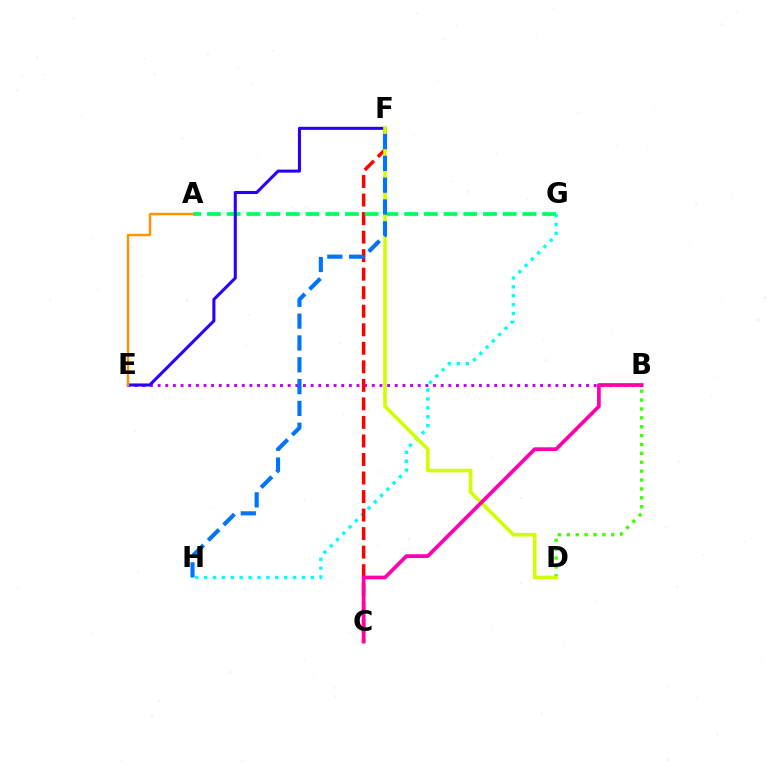{('G', 'H'): [{'color': '#00fff6', 'line_style': 'dotted', 'thickness': 2.42}], ('B', 'E'): [{'color': '#b900ff', 'line_style': 'dotted', 'thickness': 2.08}], ('C', 'F'): [{'color': '#ff0000', 'line_style': 'dashed', 'thickness': 2.52}], ('A', 'G'): [{'color': '#00ff5c', 'line_style': 'dashed', 'thickness': 2.68}], ('B', 'D'): [{'color': '#3dff00', 'line_style': 'dotted', 'thickness': 2.41}], ('E', 'F'): [{'color': '#2500ff', 'line_style': 'solid', 'thickness': 2.2}], ('D', 'F'): [{'color': '#d1ff00', 'line_style': 'solid', 'thickness': 2.6}], ('B', 'C'): [{'color': '#ff00ac', 'line_style': 'solid', 'thickness': 2.68}], ('A', 'E'): [{'color': '#ff9400', 'line_style': 'solid', 'thickness': 1.74}], ('F', 'H'): [{'color': '#0074ff', 'line_style': 'dashed', 'thickness': 2.97}]}